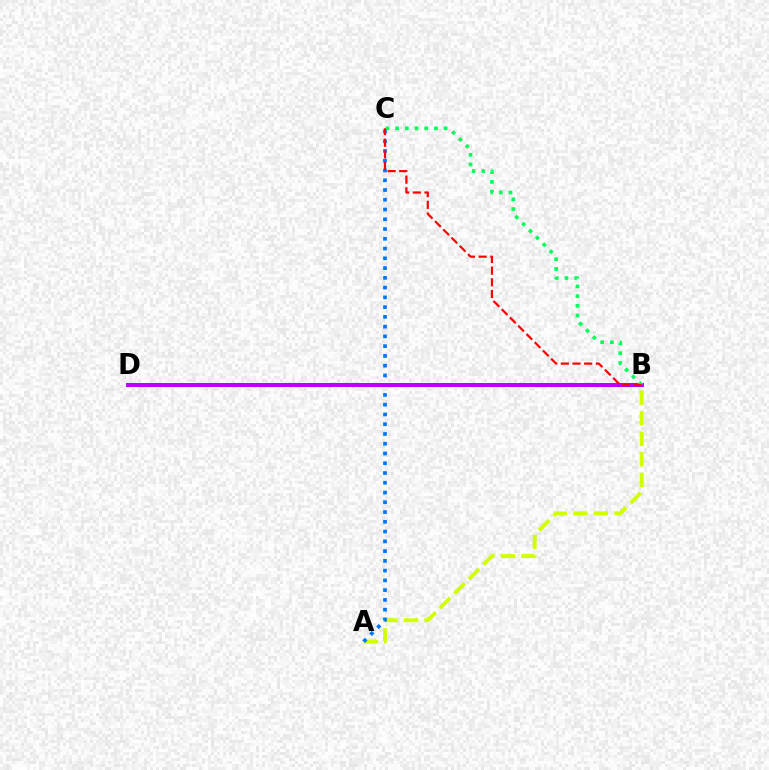{('A', 'B'): [{'color': '#d1ff00', 'line_style': 'dashed', 'thickness': 2.79}], ('A', 'C'): [{'color': '#0074ff', 'line_style': 'dotted', 'thickness': 2.65}], ('B', 'D'): [{'color': '#b900ff', 'line_style': 'solid', 'thickness': 2.86}], ('B', 'C'): [{'color': '#00ff5c', 'line_style': 'dotted', 'thickness': 2.64}, {'color': '#ff0000', 'line_style': 'dashed', 'thickness': 1.58}]}